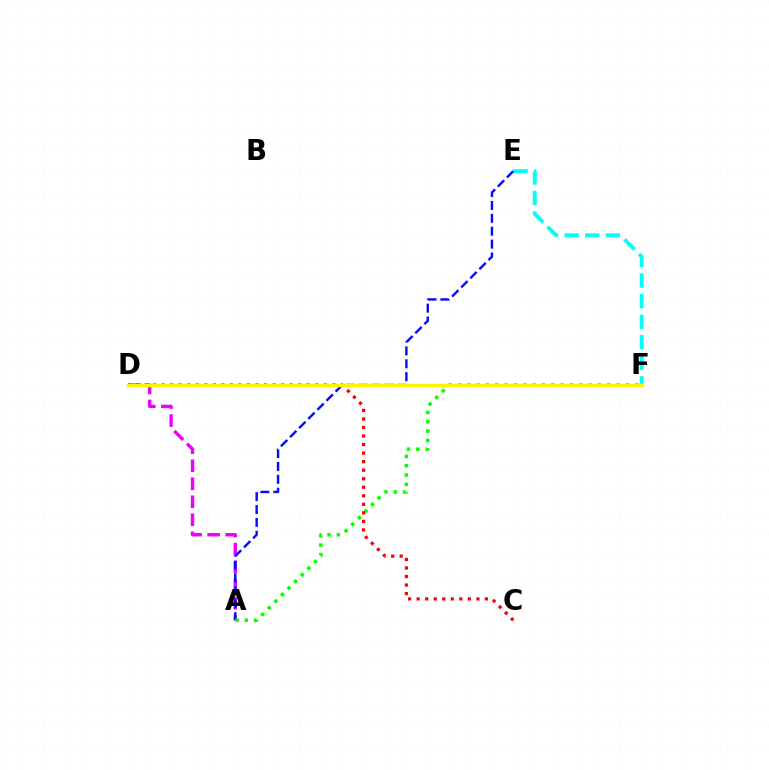{('A', 'D'): [{'color': '#ee00ff', 'line_style': 'dashed', 'thickness': 2.45}], ('E', 'F'): [{'color': '#00fff6', 'line_style': 'dashed', 'thickness': 2.79}], ('A', 'E'): [{'color': '#0010ff', 'line_style': 'dashed', 'thickness': 1.75}], ('A', 'F'): [{'color': '#08ff00', 'line_style': 'dotted', 'thickness': 2.54}], ('C', 'D'): [{'color': '#ff0000', 'line_style': 'dotted', 'thickness': 2.32}], ('D', 'F'): [{'color': '#fcf500', 'line_style': 'solid', 'thickness': 2.52}]}